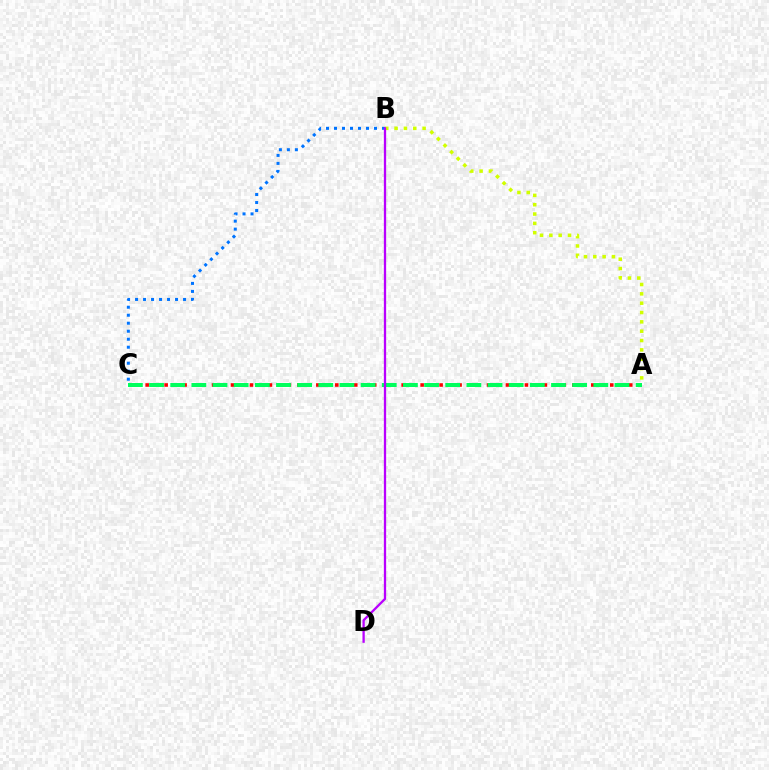{('A', 'C'): [{'color': '#ff0000', 'line_style': 'dotted', 'thickness': 2.58}, {'color': '#00ff5c', 'line_style': 'dashed', 'thickness': 2.87}], ('B', 'C'): [{'color': '#0074ff', 'line_style': 'dotted', 'thickness': 2.17}], ('A', 'B'): [{'color': '#d1ff00', 'line_style': 'dotted', 'thickness': 2.54}], ('B', 'D'): [{'color': '#b900ff', 'line_style': 'solid', 'thickness': 1.65}]}